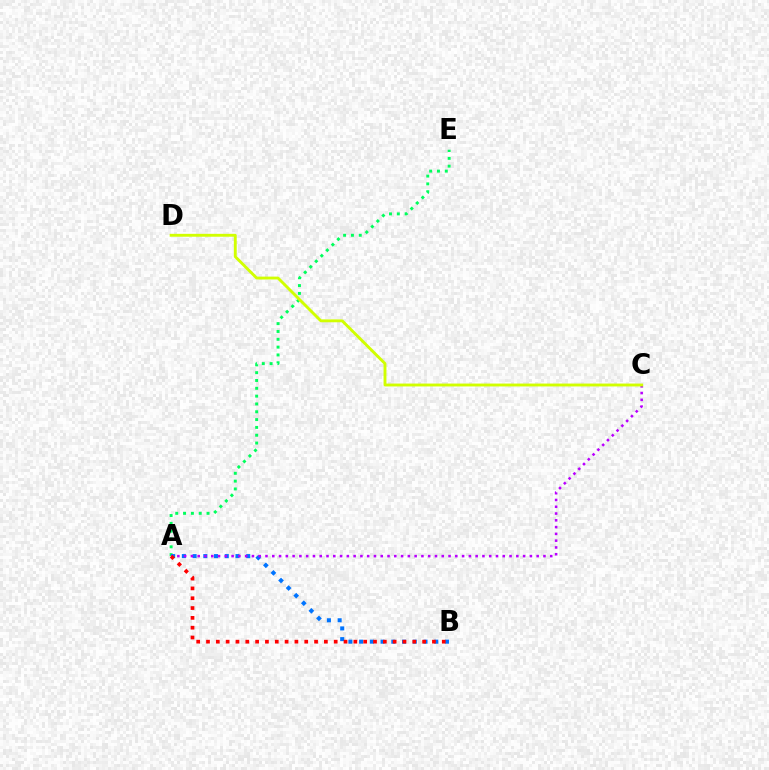{('A', 'E'): [{'color': '#00ff5c', 'line_style': 'dotted', 'thickness': 2.13}], ('A', 'B'): [{'color': '#0074ff', 'line_style': 'dotted', 'thickness': 2.91}, {'color': '#ff0000', 'line_style': 'dotted', 'thickness': 2.67}], ('A', 'C'): [{'color': '#b900ff', 'line_style': 'dotted', 'thickness': 1.84}], ('C', 'D'): [{'color': '#d1ff00', 'line_style': 'solid', 'thickness': 2.08}]}